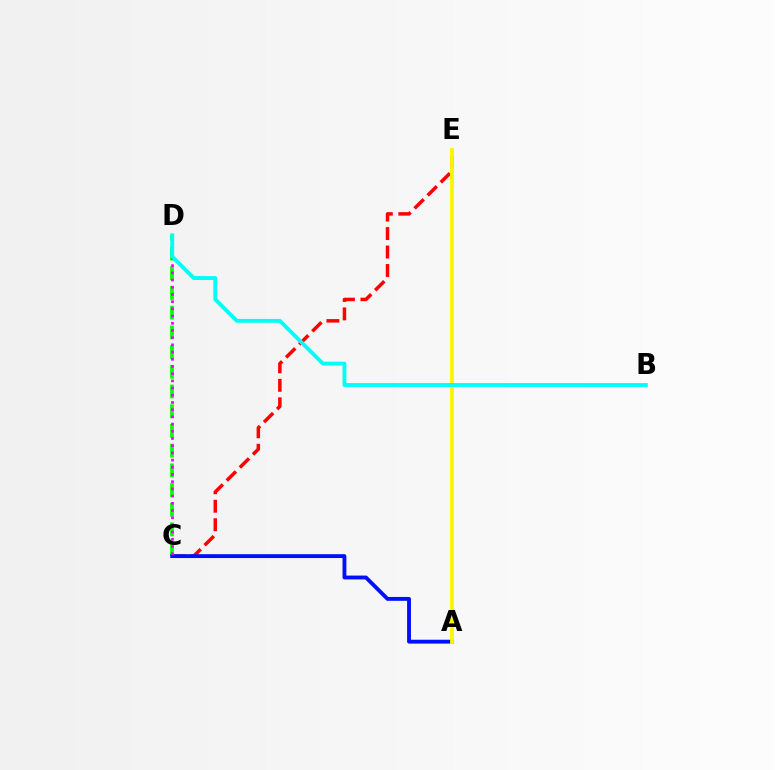{('C', 'D'): [{'color': '#08ff00', 'line_style': 'dashed', 'thickness': 2.68}, {'color': '#ee00ff', 'line_style': 'dotted', 'thickness': 1.96}], ('C', 'E'): [{'color': '#ff0000', 'line_style': 'dashed', 'thickness': 2.51}], ('A', 'C'): [{'color': '#0010ff', 'line_style': 'solid', 'thickness': 2.78}], ('A', 'E'): [{'color': '#fcf500', 'line_style': 'solid', 'thickness': 2.76}], ('B', 'D'): [{'color': '#00fff6', 'line_style': 'solid', 'thickness': 2.78}]}